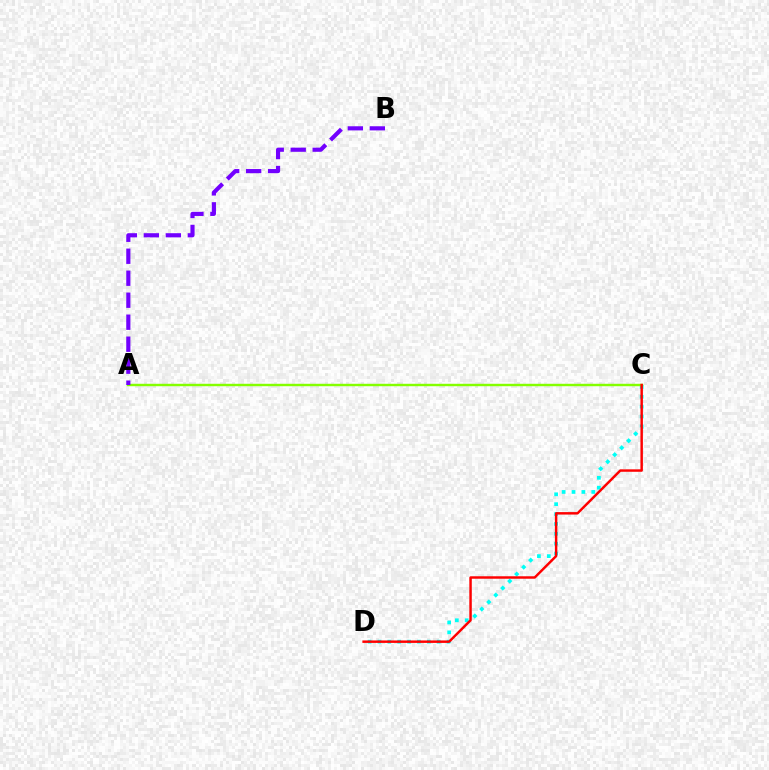{('C', 'D'): [{'color': '#00fff6', 'line_style': 'dotted', 'thickness': 2.68}, {'color': '#ff0000', 'line_style': 'solid', 'thickness': 1.77}], ('A', 'C'): [{'color': '#84ff00', 'line_style': 'solid', 'thickness': 1.75}], ('A', 'B'): [{'color': '#7200ff', 'line_style': 'dashed', 'thickness': 2.99}]}